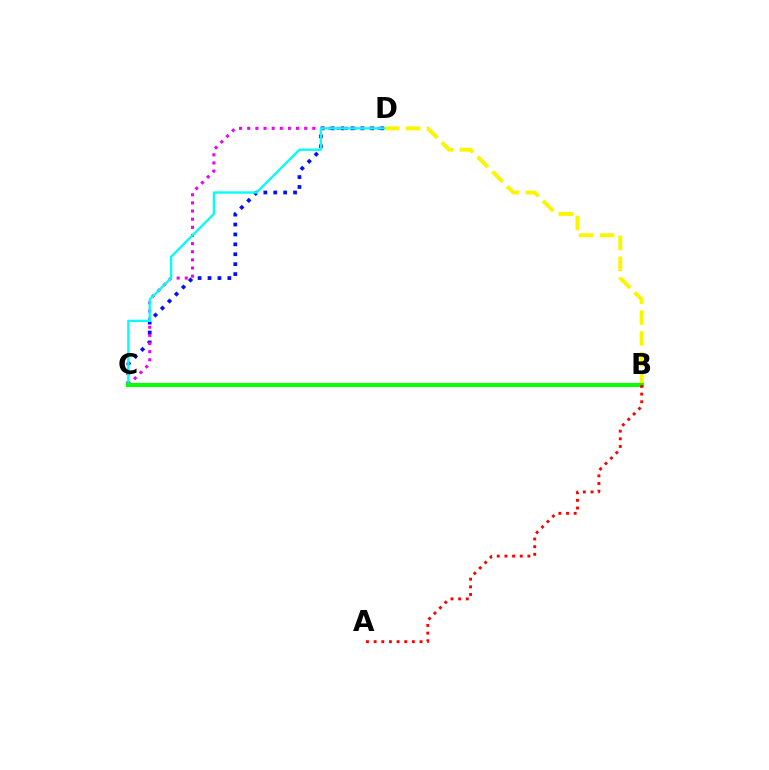{('C', 'D'): [{'color': '#0010ff', 'line_style': 'dotted', 'thickness': 2.69}, {'color': '#ee00ff', 'line_style': 'dotted', 'thickness': 2.21}, {'color': '#00fff6', 'line_style': 'solid', 'thickness': 1.67}], ('B', 'D'): [{'color': '#fcf500', 'line_style': 'dashed', 'thickness': 2.84}], ('B', 'C'): [{'color': '#08ff00', 'line_style': 'solid', 'thickness': 2.93}], ('A', 'B'): [{'color': '#ff0000', 'line_style': 'dotted', 'thickness': 2.08}]}